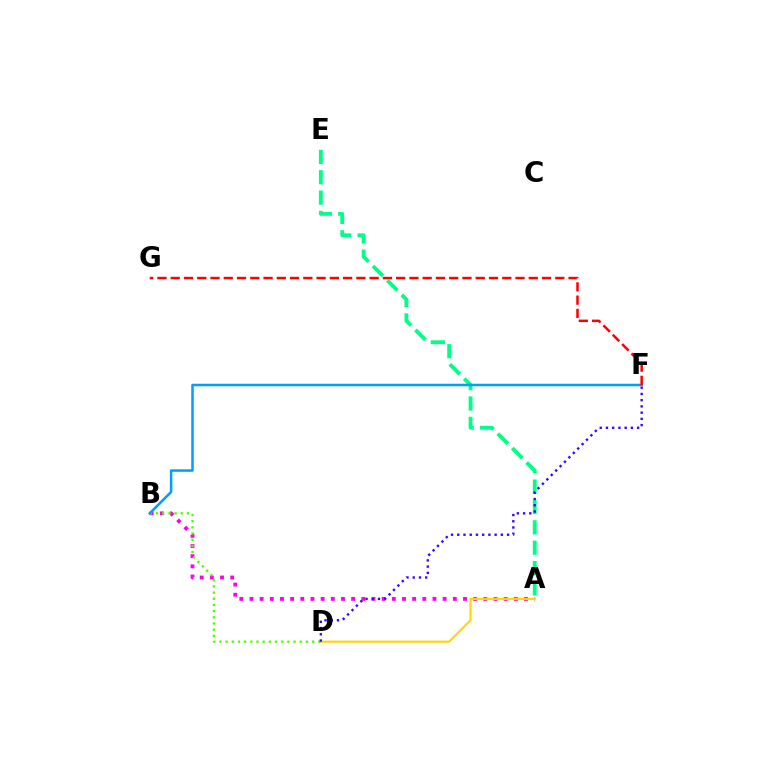{('A', 'B'): [{'color': '#ff00ed', 'line_style': 'dotted', 'thickness': 2.76}], ('A', 'D'): [{'color': '#ffd500', 'line_style': 'solid', 'thickness': 1.52}], ('A', 'E'): [{'color': '#00ff86', 'line_style': 'dashed', 'thickness': 2.77}], ('B', 'D'): [{'color': '#4fff00', 'line_style': 'dotted', 'thickness': 1.68}], ('B', 'F'): [{'color': '#009eff', 'line_style': 'solid', 'thickness': 1.81}], ('D', 'F'): [{'color': '#3700ff', 'line_style': 'dotted', 'thickness': 1.69}], ('F', 'G'): [{'color': '#ff0000', 'line_style': 'dashed', 'thickness': 1.8}]}